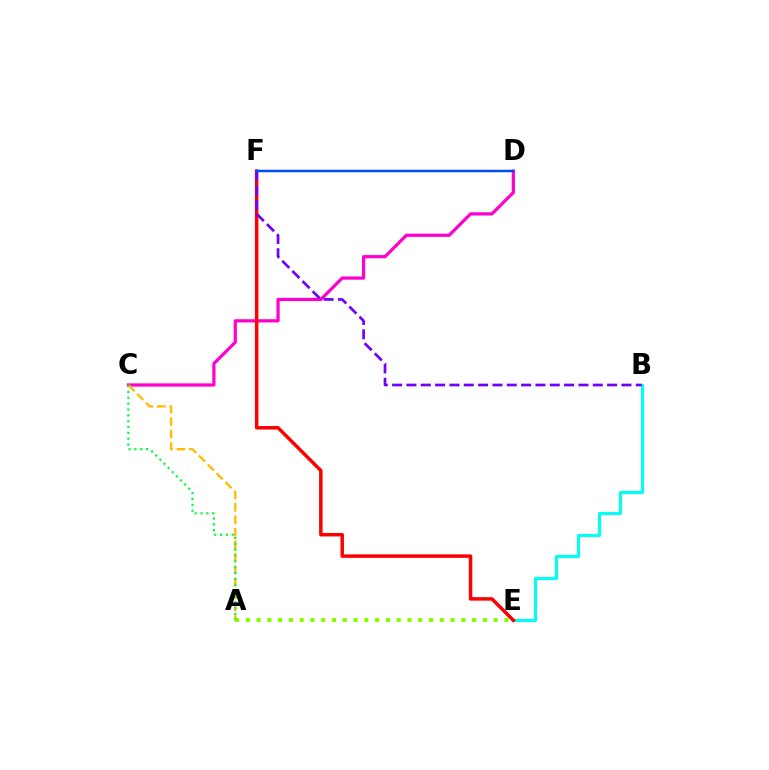{('A', 'E'): [{'color': '#84ff00', 'line_style': 'dotted', 'thickness': 2.93}], ('C', 'D'): [{'color': '#ff00cf', 'line_style': 'solid', 'thickness': 2.32}], ('B', 'E'): [{'color': '#00fff6', 'line_style': 'solid', 'thickness': 2.25}], ('E', 'F'): [{'color': '#ff0000', 'line_style': 'solid', 'thickness': 2.51}], ('B', 'F'): [{'color': '#7200ff', 'line_style': 'dashed', 'thickness': 1.95}], ('A', 'C'): [{'color': '#ffbd00', 'line_style': 'dashed', 'thickness': 1.7}, {'color': '#00ff39', 'line_style': 'dotted', 'thickness': 1.59}], ('D', 'F'): [{'color': '#004bff', 'line_style': 'solid', 'thickness': 1.79}]}